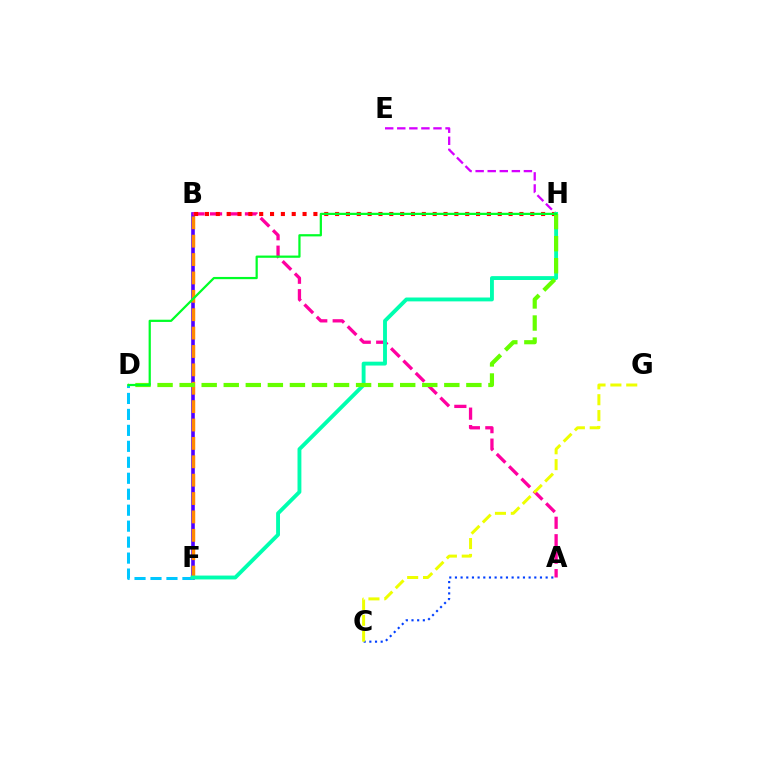{('B', 'F'): [{'color': '#4f00ff', 'line_style': 'solid', 'thickness': 2.6}, {'color': '#ff8800', 'line_style': 'dashed', 'thickness': 2.5}], ('E', 'H'): [{'color': '#d600ff', 'line_style': 'dashed', 'thickness': 1.64}], ('A', 'B'): [{'color': '#ff00a0', 'line_style': 'dashed', 'thickness': 2.37}], ('B', 'H'): [{'color': '#ff0000', 'line_style': 'dotted', 'thickness': 2.95}], ('D', 'F'): [{'color': '#00c7ff', 'line_style': 'dashed', 'thickness': 2.17}], ('A', 'C'): [{'color': '#003fff', 'line_style': 'dotted', 'thickness': 1.54}], ('F', 'H'): [{'color': '#00ffaf', 'line_style': 'solid', 'thickness': 2.79}], ('D', 'H'): [{'color': '#66ff00', 'line_style': 'dashed', 'thickness': 3.0}, {'color': '#00ff27', 'line_style': 'solid', 'thickness': 1.61}], ('C', 'G'): [{'color': '#eeff00', 'line_style': 'dashed', 'thickness': 2.15}]}